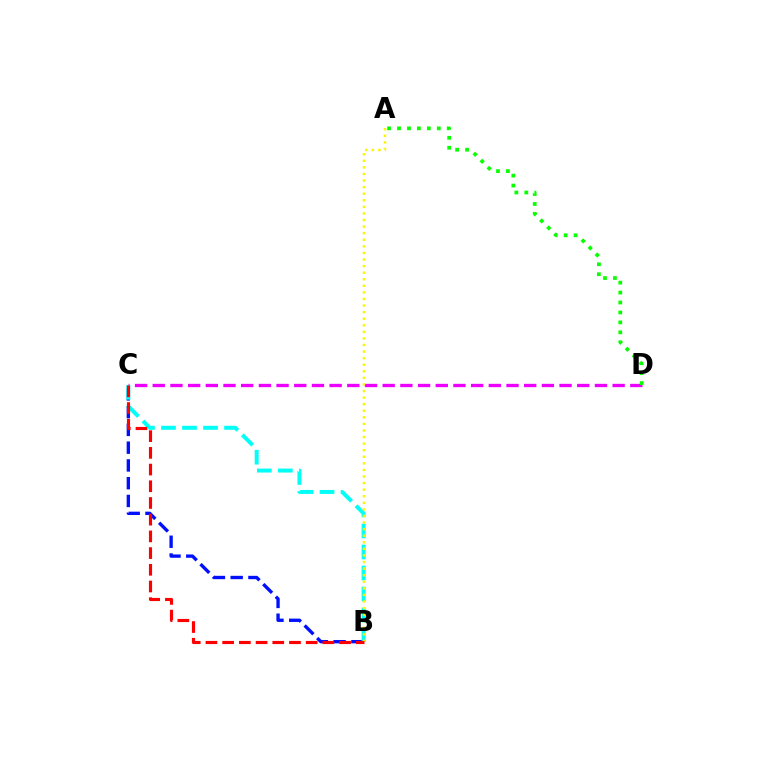{('C', 'D'): [{'color': '#ee00ff', 'line_style': 'dashed', 'thickness': 2.4}], ('B', 'C'): [{'color': '#0010ff', 'line_style': 'dashed', 'thickness': 2.41}, {'color': '#00fff6', 'line_style': 'dashed', 'thickness': 2.86}, {'color': '#ff0000', 'line_style': 'dashed', 'thickness': 2.27}], ('A', 'B'): [{'color': '#fcf500', 'line_style': 'dotted', 'thickness': 1.79}], ('A', 'D'): [{'color': '#08ff00', 'line_style': 'dotted', 'thickness': 2.7}]}